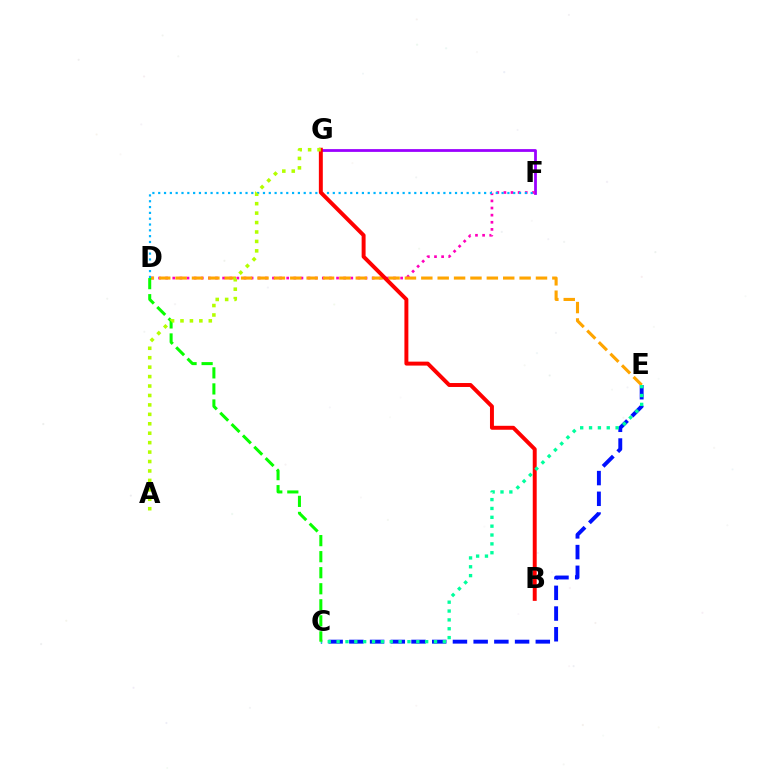{('F', 'G'): [{'color': '#9b00ff', 'line_style': 'solid', 'thickness': 2.0}], ('D', 'F'): [{'color': '#ff00bd', 'line_style': 'dotted', 'thickness': 1.93}, {'color': '#00b5ff', 'line_style': 'dotted', 'thickness': 1.58}], ('C', 'E'): [{'color': '#0010ff', 'line_style': 'dashed', 'thickness': 2.81}, {'color': '#00ff9d', 'line_style': 'dotted', 'thickness': 2.41}], ('D', 'E'): [{'color': '#ffa500', 'line_style': 'dashed', 'thickness': 2.23}], ('B', 'G'): [{'color': '#ff0000', 'line_style': 'solid', 'thickness': 2.84}], ('C', 'D'): [{'color': '#08ff00', 'line_style': 'dashed', 'thickness': 2.18}], ('A', 'G'): [{'color': '#b3ff00', 'line_style': 'dotted', 'thickness': 2.56}]}